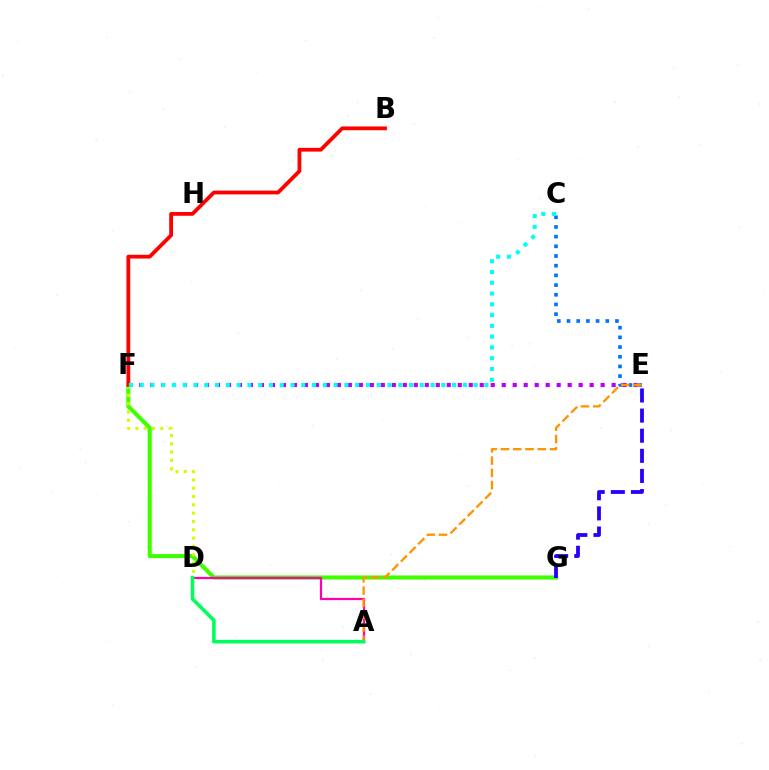{('F', 'G'): [{'color': '#3dff00', 'line_style': 'solid', 'thickness': 2.94}], ('C', 'E'): [{'color': '#0074ff', 'line_style': 'dotted', 'thickness': 2.63}], ('A', 'D'): [{'color': '#ff00ac', 'line_style': 'solid', 'thickness': 1.62}, {'color': '#00ff5c', 'line_style': 'solid', 'thickness': 2.57}], ('E', 'F'): [{'color': '#b900ff', 'line_style': 'dotted', 'thickness': 2.99}], ('D', 'F'): [{'color': '#d1ff00', 'line_style': 'dotted', 'thickness': 2.26}], ('B', 'F'): [{'color': '#ff0000', 'line_style': 'solid', 'thickness': 2.72}], ('A', 'E'): [{'color': '#ff9400', 'line_style': 'dashed', 'thickness': 1.66}], ('C', 'F'): [{'color': '#00fff6', 'line_style': 'dotted', 'thickness': 2.93}], ('E', 'G'): [{'color': '#2500ff', 'line_style': 'dashed', 'thickness': 2.73}]}